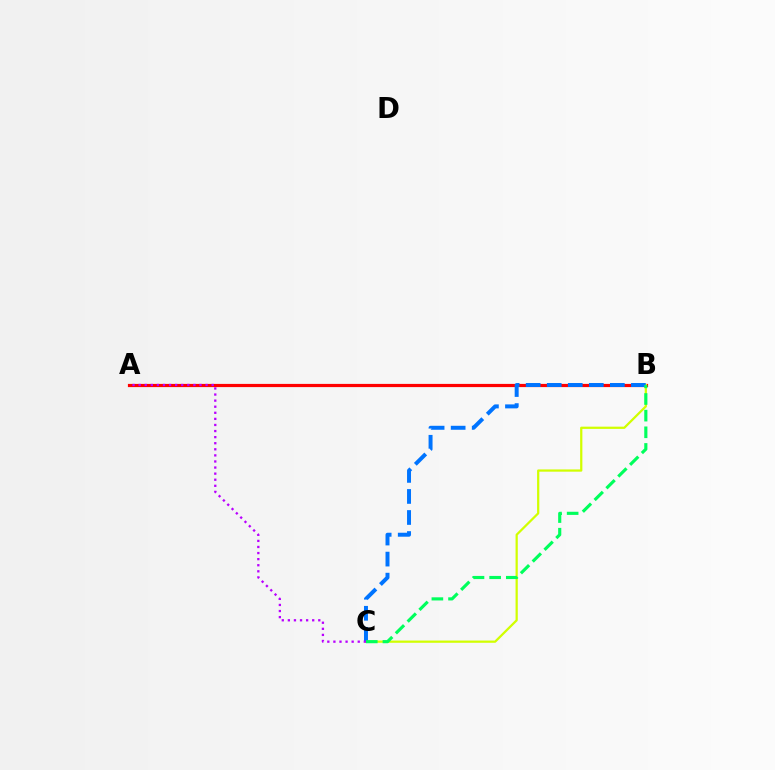{('A', 'B'): [{'color': '#ff0000', 'line_style': 'solid', 'thickness': 2.3}], ('B', 'C'): [{'color': '#d1ff00', 'line_style': 'solid', 'thickness': 1.61}, {'color': '#0074ff', 'line_style': 'dashed', 'thickness': 2.86}, {'color': '#00ff5c', 'line_style': 'dashed', 'thickness': 2.26}], ('A', 'C'): [{'color': '#b900ff', 'line_style': 'dotted', 'thickness': 1.65}]}